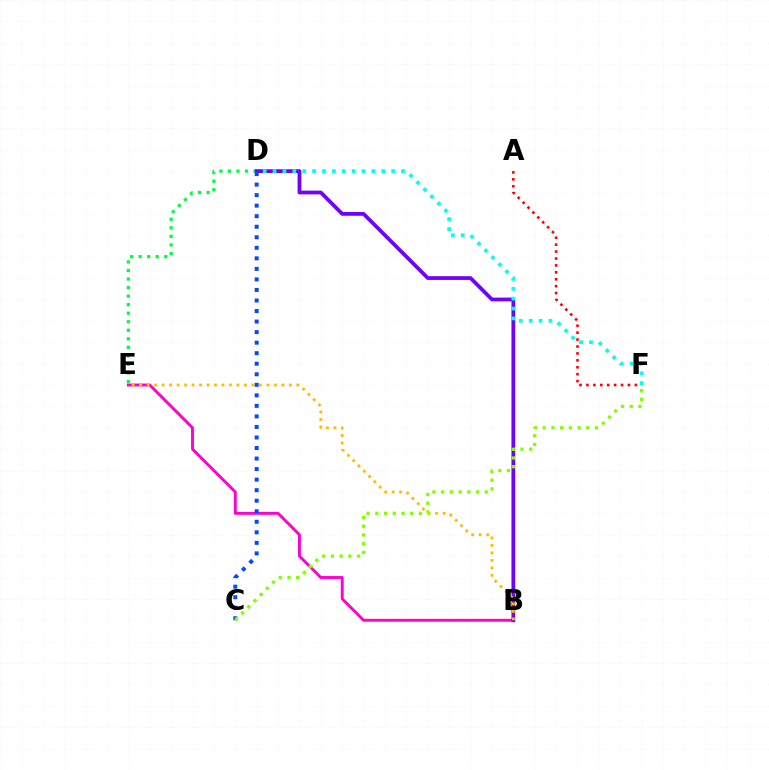{('B', 'E'): [{'color': '#ff00cf', 'line_style': 'solid', 'thickness': 2.09}, {'color': '#ffbd00', 'line_style': 'dotted', 'thickness': 2.03}], ('D', 'E'): [{'color': '#00ff39', 'line_style': 'dotted', 'thickness': 2.32}], ('B', 'D'): [{'color': '#7200ff', 'line_style': 'solid', 'thickness': 2.7}], ('D', 'F'): [{'color': '#00fff6', 'line_style': 'dotted', 'thickness': 2.68}], ('C', 'D'): [{'color': '#004bff', 'line_style': 'dotted', 'thickness': 2.86}], ('A', 'F'): [{'color': '#ff0000', 'line_style': 'dotted', 'thickness': 1.88}], ('C', 'F'): [{'color': '#84ff00', 'line_style': 'dotted', 'thickness': 2.37}]}